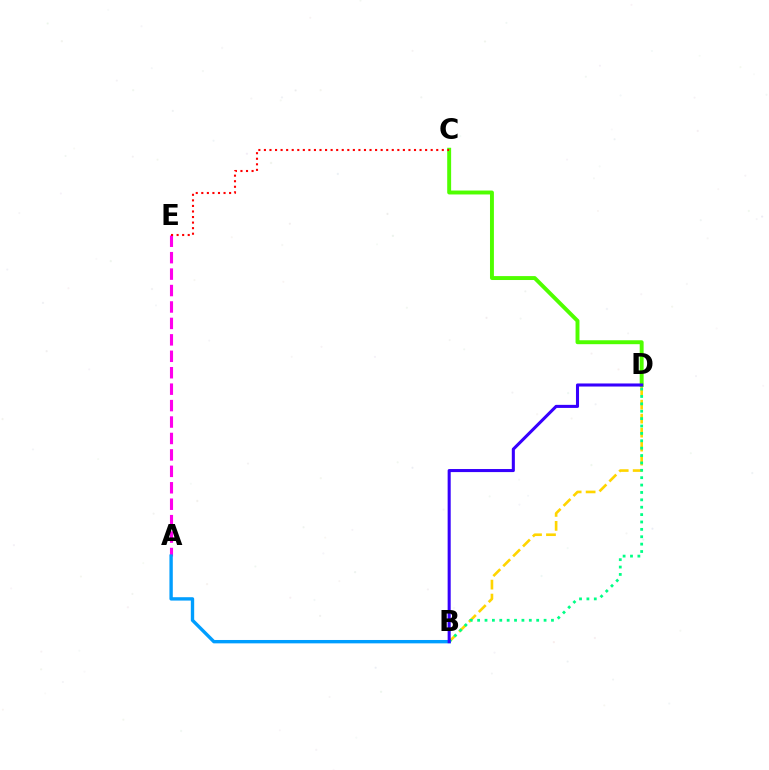{('B', 'D'): [{'color': '#ffd500', 'line_style': 'dashed', 'thickness': 1.9}, {'color': '#00ff86', 'line_style': 'dotted', 'thickness': 2.01}, {'color': '#3700ff', 'line_style': 'solid', 'thickness': 2.2}], ('A', 'E'): [{'color': '#ff00ed', 'line_style': 'dashed', 'thickness': 2.23}], ('A', 'B'): [{'color': '#009eff', 'line_style': 'solid', 'thickness': 2.42}], ('C', 'D'): [{'color': '#4fff00', 'line_style': 'solid', 'thickness': 2.82}], ('C', 'E'): [{'color': '#ff0000', 'line_style': 'dotted', 'thickness': 1.51}]}